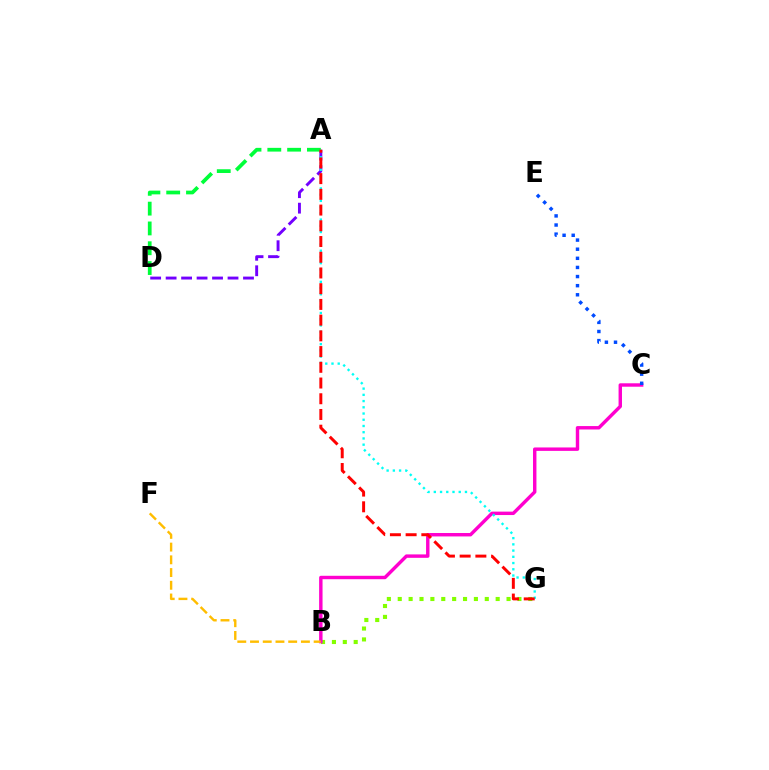{('B', 'G'): [{'color': '#84ff00', 'line_style': 'dotted', 'thickness': 2.96}], ('A', 'D'): [{'color': '#7200ff', 'line_style': 'dashed', 'thickness': 2.1}, {'color': '#00ff39', 'line_style': 'dashed', 'thickness': 2.69}], ('B', 'C'): [{'color': '#ff00cf', 'line_style': 'solid', 'thickness': 2.46}], ('A', 'G'): [{'color': '#00fff6', 'line_style': 'dotted', 'thickness': 1.69}, {'color': '#ff0000', 'line_style': 'dashed', 'thickness': 2.14}], ('B', 'F'): [{'color': '#ffbd00', 'line_style': 'dashed', 'thickness': 1.73}], ('C', 'E'): [{'color': '#004bff', 'line_style': 'dotted', 'thickness': 2.48}]}